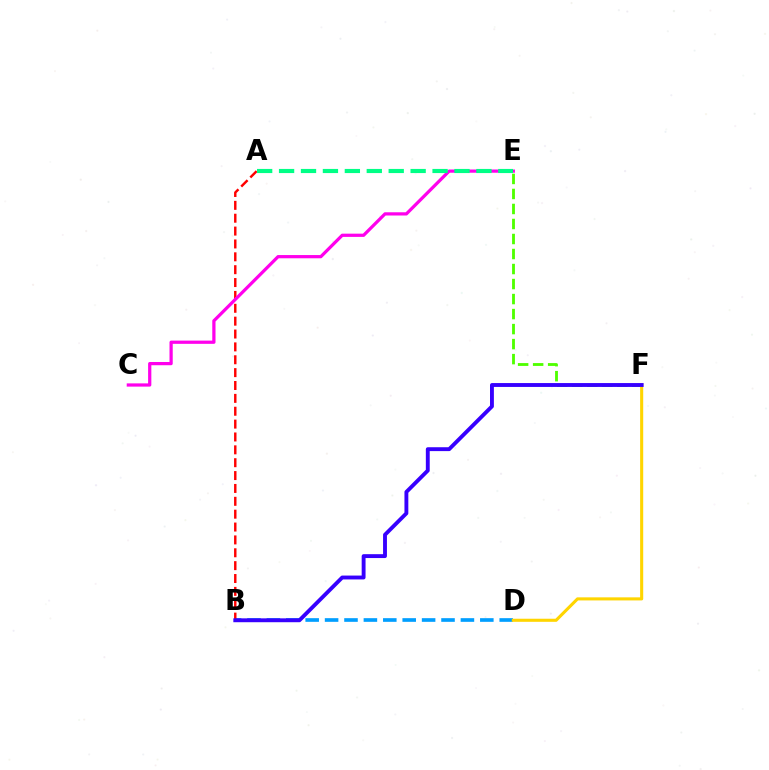{('E', 'F'): [{'color': '#4fff00', 'line_style': 'dashed', 'thickness': 2.04}], ('B', 'D'): [{'color': '#009eff', 'line_style': 'dashed', 'thickness': 2.64}], ('A', 'B'): [{'color': '#ff0000', 'line_style': 'dashed', 'thickness': 1.75}], ('C', 'E'): [{'color': '#ff00ed', 'line_style': 'solid', 'thickness': 2.33}], ('D', 'F'): [{'color': '#ffd500', 'line_style': 'solid', 'thickness': 2.22}], ('A', 'E'): [{'color': '#00ff86', 'line_style': 'dashed', 'thickness': 2.98}], ('B', 'F'): [{'color': '#3700ff', 'line_style': 'solid', 'thickness': 2.79}]}